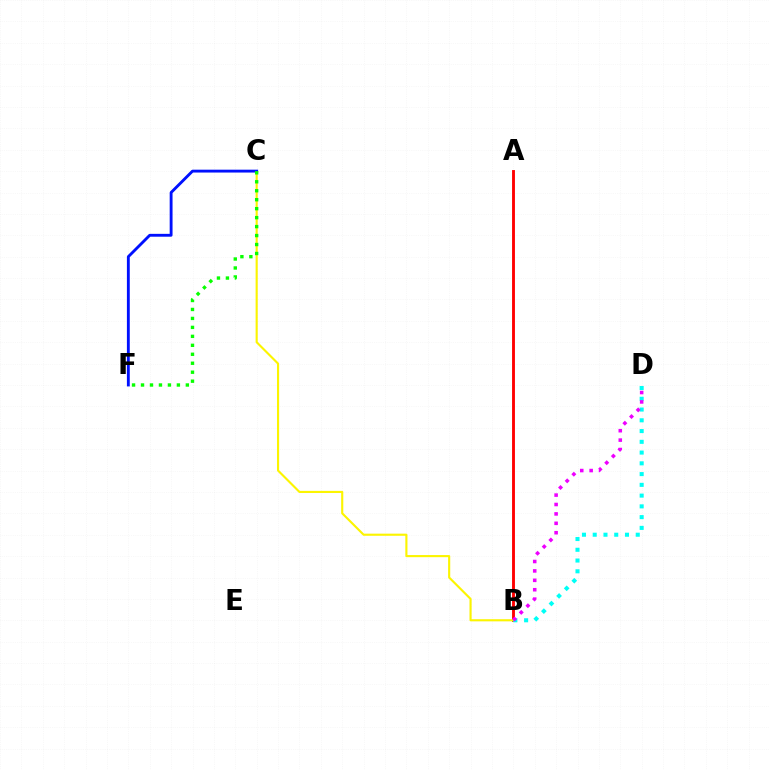{('A', 'B'): [{'color': '#ff0000', 'line_style': 'solid', 'thickness': 2.07}], ('B', 'C'): [{'color': '#fcf500', 'line_style': 'solid', 'thickness': 1.53}], ('C', 'F'): [{'color': '#0010ff', 'line_style': 'solid', 'thickness': 2.06}, {'color': '#08ff00', 'line_style': 'dotted', 'thickness': 2.44}], ('B', 'D'): [{'color': '#00fff6', 'line_style': 'dotted', 'thickness': 2.92}, {'color': '#ee00ff', 'line_style': 'dotted', 'thickness': 2.56}]}